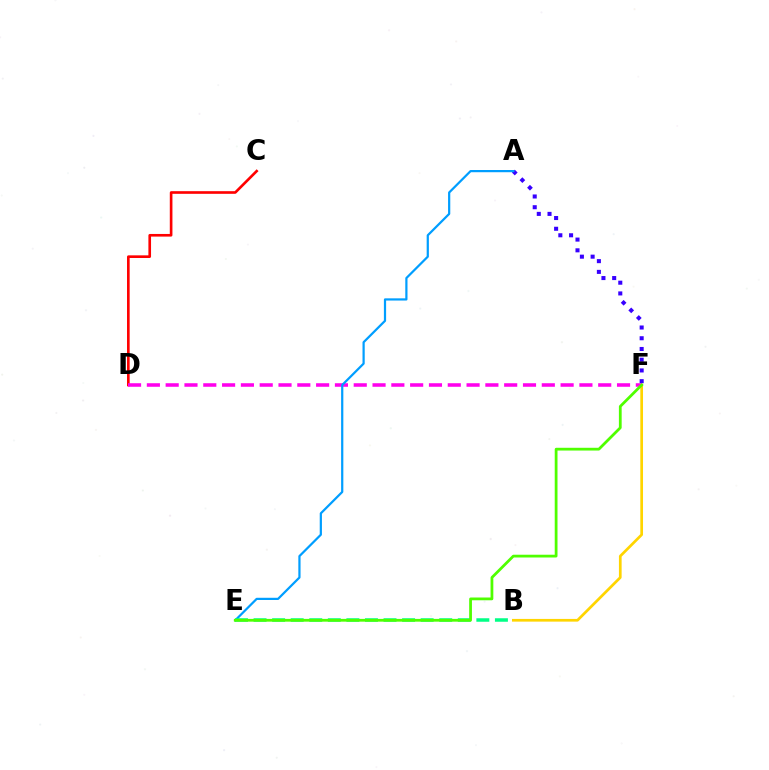{('B', 'F'): [{'color': '#ffd500', 'line_style': 'solid', 'thickness': 1.94}], ('A', 'F'): [{'color': '#3700ff', 'line_style': 'dotted', 'thickness': 2.92}], ('C', 'D'): [{'color': '#ff0000', 'line_style': 'solid', 'thickness': 1.9}], ('D', 'F'): [{'color': '#ff00ed', 'line_style': 'dashed', 'thickness': 2.55}], ('A', 'E'): [{'color': '#009eff', 'line_style': 'solid', 'thickness': 1.6}], ('B', 'E'): [{'color': '#00ff86', 'line_style': 'dashed', 'thickness': 2.52}], ('E', 'F'): [{'color': '#4fff00', 'line_style': 'solid', 'thickness': 1.99}]}